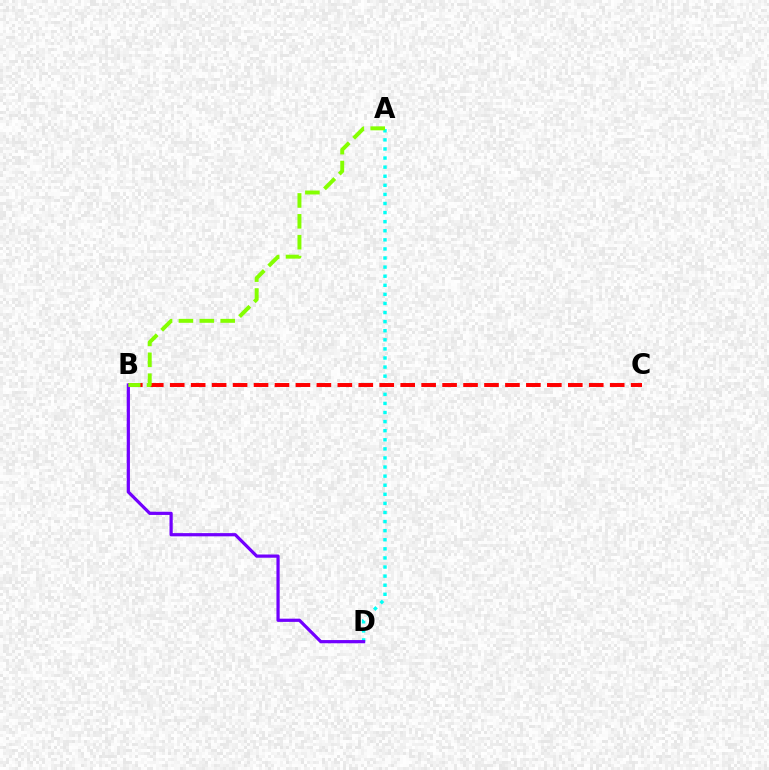{('A', 'D'): [{'color': '#00fff6', 'line_style': 'dotted', 'thickness': 2.47}], ('B', 'C'): [{'color': '#ff0000', 'line_style': 'dashed', 'thickness': 2.85}], ('B', 'D'): [{'color': '#7200ff', 'line_style': 'solid', 'thickness': 2.32}], ('A', 'B'): [{'color': '#84ff00', 'line_style': 'dashed', 'thickness': 2.84}]}